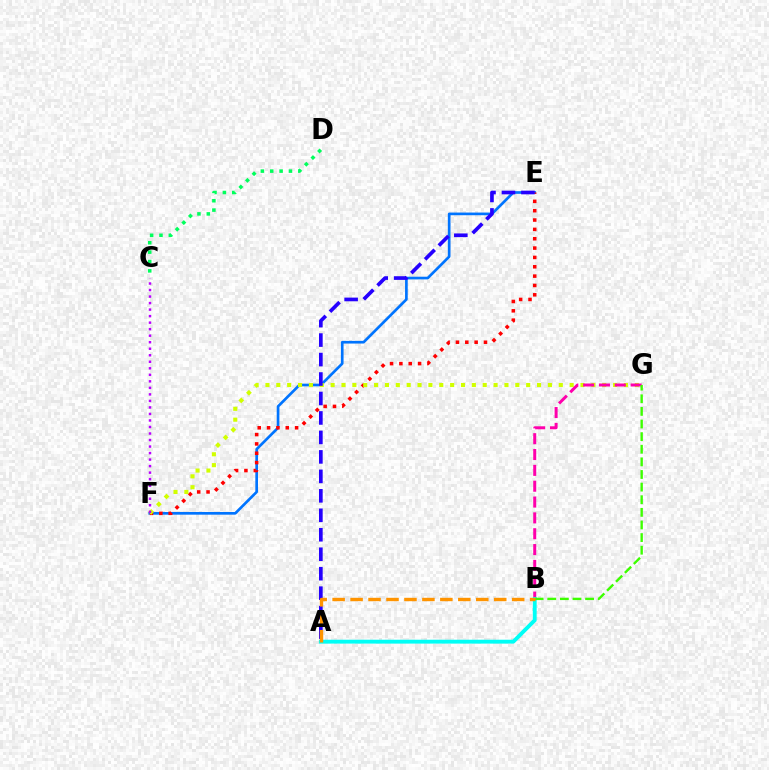{('E', 'F'): [{'color': '#0074ff', 'line_style': 'solid', 'thickness': 1.93}, {'color': '#ff0000', 'line_style': 'dotted', 'thickness': 2.54}], ('F', 'G'): [{'color': '#d1ff00', 'line_style': 'dotted', 'thickness': 2.95}], ('B', 'G'): [{'color': '#ff00ac', 'line_style': 'dashed', 'thickness': 2.15}, {'color': '#3dff00', 'line_style': 'dashed', 'thickness': 1.71}], ('C', 'F'): [{'color': '#b900ff', 'line_style': 'dotted', 'thickness': 1.77}], ('A', 'B'): [{'color': '#00fff6', 'line_style': 'solid', 'thickness': 2.79}, {'color': '#ff9400', 'line_style': 'dashed', 'thickness': 2.44}], ('C', 'D'): [{'color': '#00ff5c', 'line_style': 'dotted', 'thickness': 2.54}], ('A', 'E'): [{'color': '#2500ff', 'line_style': 'dashed', 'thickness': 2.64}]}